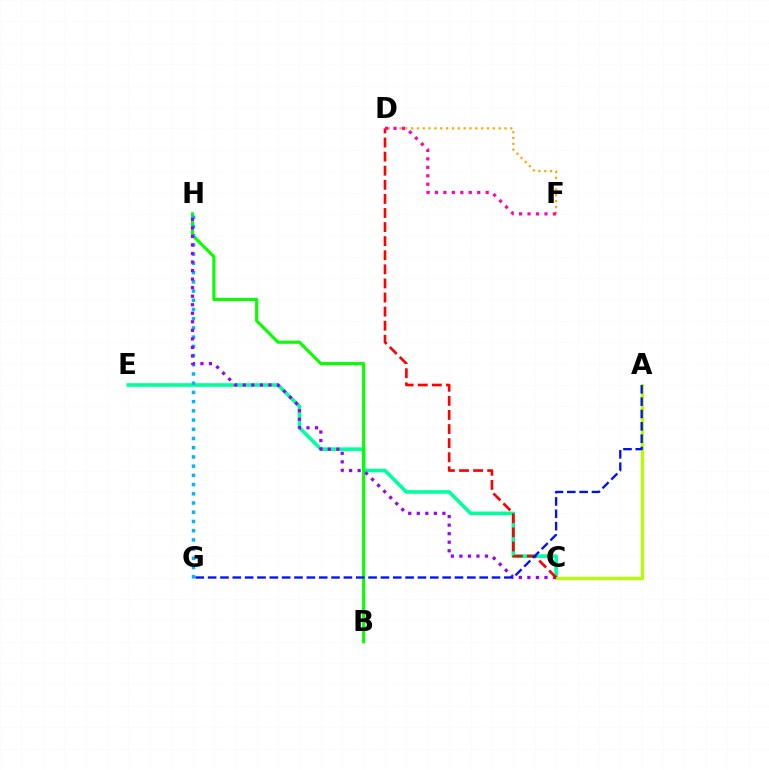{('C', 'E'): [{'color': '#00ff9d', 'line_style': 'solid', 'thickness': 2.59}], ('B', 'H'): [{'color': '#08ff00', 'line_style': 'solid', 'thickness': 2.25}], ('G', 'H'): [{'color': '#00b5ff', 'line_style': 'dotted', 'thickness': 2.5}], ('D', 'F'): [{'color': '#ffa500', 'line_style': 'dotted', 'thickness': 1.59}, {'color': '#ff00bd', 'line_style': 'dotted', 'thickness': 2.3}], ('A', 'C'): [{'color': '#b3ff00', 'line_style': 'solid', 'thickness': 2.31}], ('C', 'H'): [{'color': '#9b00ff', 'line_style': 'dotted', 'thickness': 2.32}], ('C', 'D'): [{'color': '#ff0000', 'line_style': 'dashed', 'thickness': 1.91}], ('A', 'G'): [{'color': '#0010ff', 'line_style': 'dashed', 'thickness': 1.68}]}